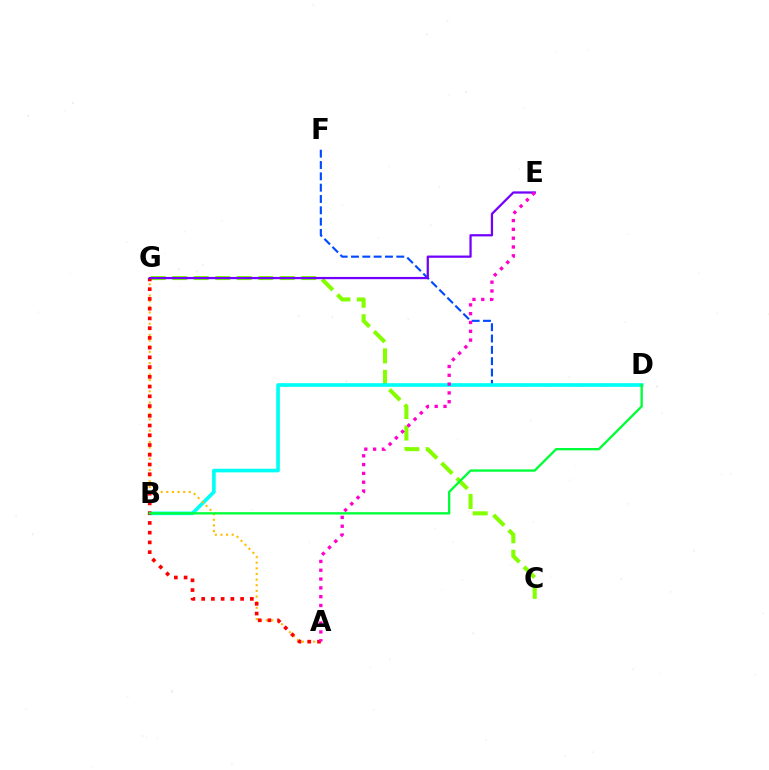{('D', 'F'): [{'color': '#004bff', 'line_style': 'dashed', 'thickness': 1.54}], ('C', 'G'): [{'color': '#84ff00', 'line_style': 'dashed', 'thickness': 2.92}], ('B', 'D'): [{'color': '#00fff6', 'line_style': 'solid', 'thickness': 2.63}, {'color': '#00ff39', 'line_style': 'solid', 'thickness': 1.68}], ('A', 'G'): [{'color': '#ffbd00', 'line_style': 'dotted', 'thickness': 1.53}, {'color': '#ff0000', 'line_style': 'dotted', 'thickness': 2.65}], ('E', 'G'): [{'color': '#7200ff', 'line_style': 'solid', 'thickness': 1.62}], ('A', 'E'): [{'color': '#ff00cf', 'line_style': 'dotted', 'thickness': 2.39}]}